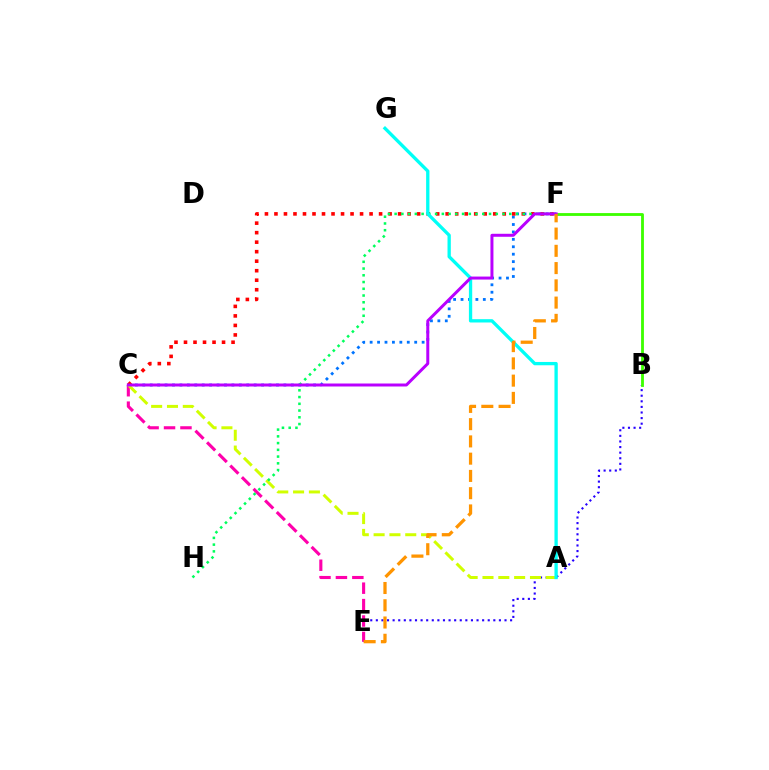{('C', 'F'): [{'color': '#0074ff', 'line_style': 'dotted', 'thickness': 2.02}, {'color': '#ff0000', 'line_style': 'dotted', 'thickness': 2.58}, {'color': '#b900ff', 'line_style': 'solid', 'thickness': 2.15}], ('B', 'E'): [{'color': '#2500ff', 'line_style': 'dotted', 'thickness': 1.52}], ('C', 'E'): [{'color': '#ff00ac', 'line_style': 'dashed', 'thickness': 2.23}], ('A', 'C'): [{'color': '#d1ff00', 'line_style': 'dashed', 'thickness': 2.15}], ('F', 'H'): [{'color': '#00ff5c', 'line_style': 'dotted', 'thickness': 1.83}], ('B', 'F'): [{'color': '#3dff00', 'line_style': 'solid', 'thickness': 2.04}], ('A', 'G'): [{'color': '#00fff6', 'line_style': 'solid', 'thickness': 2.38}], ('E', 'F'): [{'color': '#ff9400', 'line_style': 'dashed', 'thickness': 2.34}]}